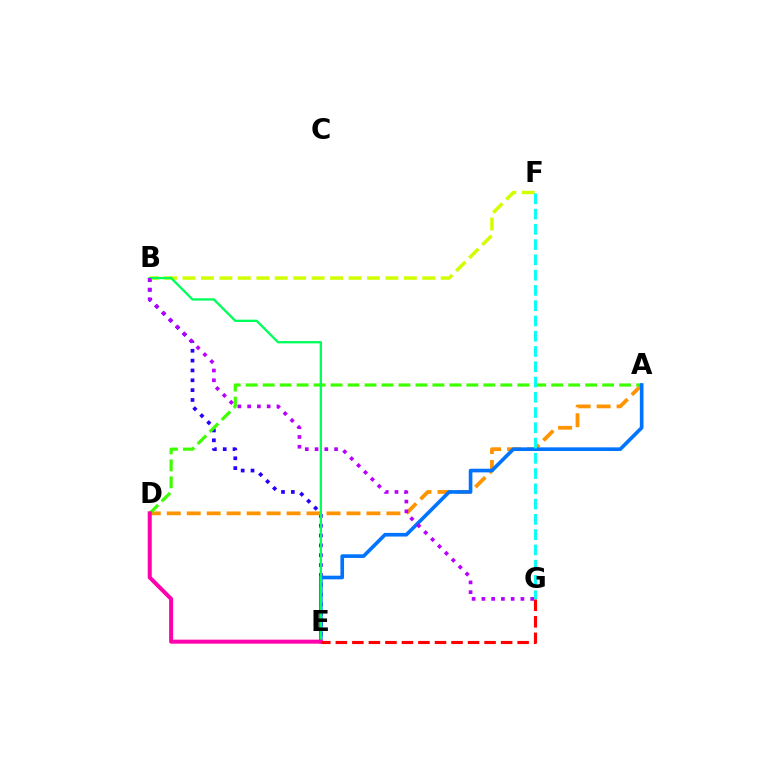{('B', 'E'): [{'color': '#2500ff', 'line_style': 'dotted', 'thickness': 2.67}, {'color': '#00ff5c', 'line_style': 'solid', 'thickness': 1.67}], ('A', 'D'): [{'color': '#ff9400', 'line_style': 'dashed', 'thickness': 2.71}, {'color': '#3dff00', 'line_style': 'dashed', 'thickness': 2.31}], ('B', 'F'): [{'color': '#d1ff00', 'line_style': 'dashed', 'thickness': 2.51}], ('A', 'E'): [{'color': '#0074ff', 'line_style': 'solid', 'thickness': 2.62}], ('F', 'G'): [{'color': '#00fff6', 'line_style': 'dashed', 'thickness': 2.07}], ('D', 'E'): [{'color': '#ff00ac', 'line_style': 'solid', 'thickness': 2.88}], ('B', 'G'): [{'color': '#b900ff', 'line_style': 'dotted', 'thickness': 2.65}], ('E', 'G'): [{'color': '#ff0000', 'line_style': 'dashed', 'thickness': 2.25}]}